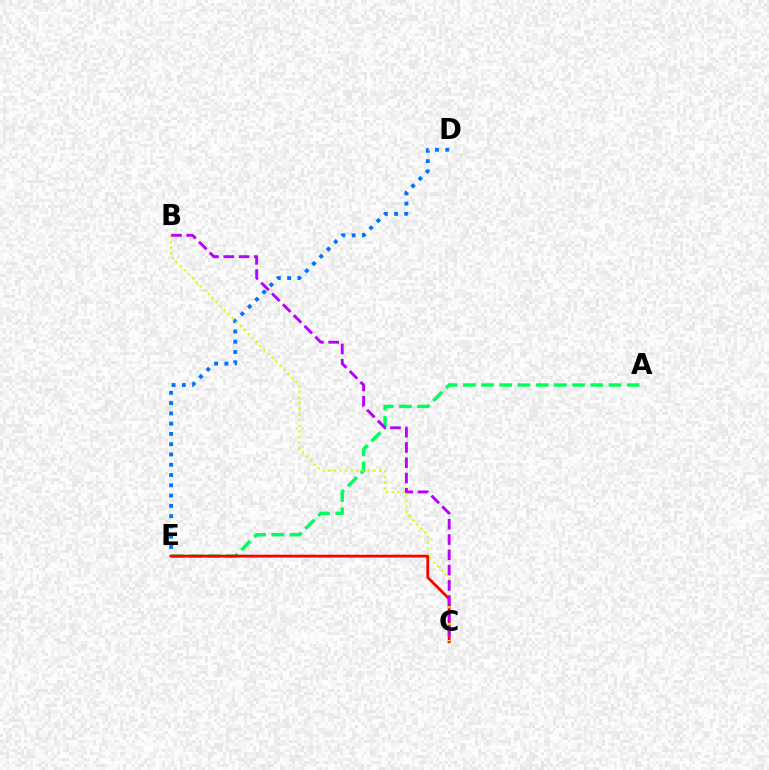{('A', 'E'): [{'color': '#00ff5c', 'line_style': 'dashed', 'thickness': 2.47}], ('C', 'E'): [{'color': '#ff0000', 'line_style': 'solid', 'thickness': 2.02}], ('D', 'E'): [{'color': '#0074ff', 'line_style': 'dotted', 'thickness': 2.79}], ('B', 'C'): [{'color': '#d1ff00', 'line_style': 'dotted', 'thickness': 1.53}, {'color': '#b900ff', 'line_style': 'dashed', 'thickness': 2.08}]}